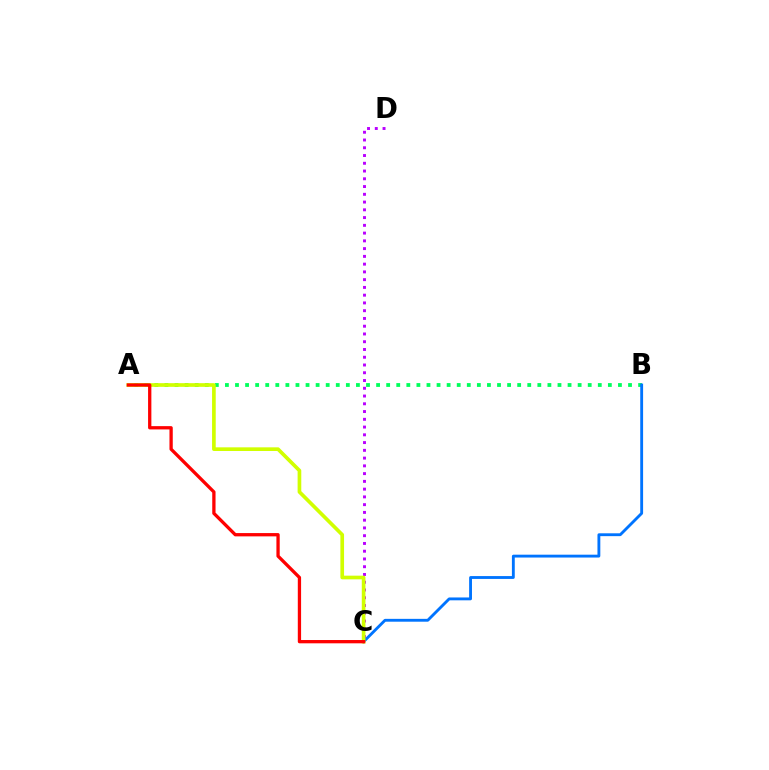{('A', 'B'): [{'color': '#00ff5c', 'line_style': 'dotted', 'thickness': 2.74}], ('C', 'D'): [{'color': '#b900ff', 'line_style': 'dotted', 'thickness': 2.11}], ('B', 'C'): [{'color': '#0074ff', 'line_style': 'solid', 'thickness': 2.05}], ('A', 'C'): [{'color': '#d1ff00', 'line_style': 'solid', 'thickness': 2.64}, {'color': '#ff0000', 'line_style': 'solid', 'thickness': 2.37}]}